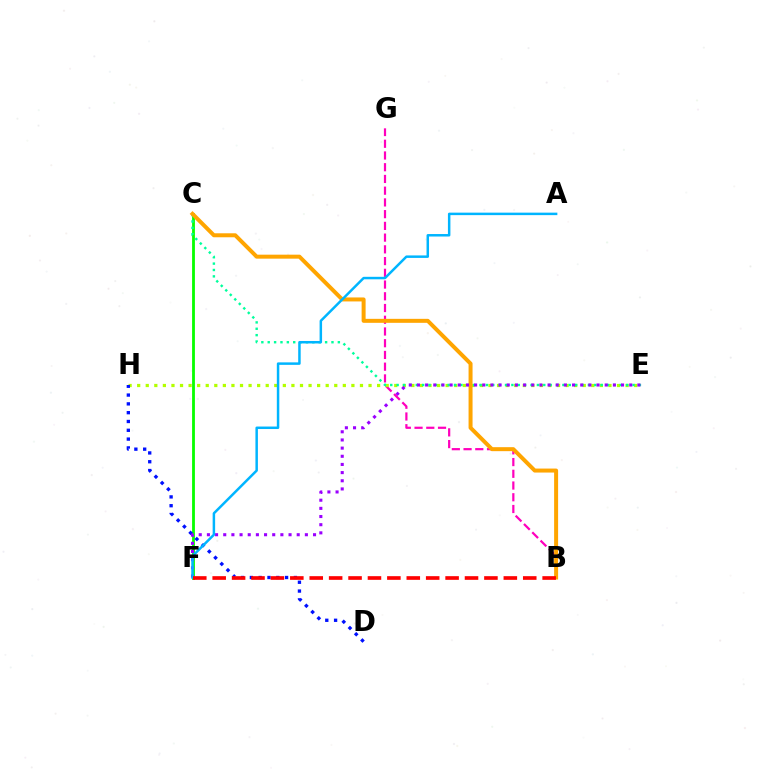{('B', 'G'): [{'color': '#ff00bd', 'line_style': 'dashed', 'thickness': 1.59}], ('E', 'H'): [{'color': '#b3ff00', 'line_style': 'dotted', 'thickness': 2.33}], ('C', 'F'): [{'color': '#08ff00', 'line_style': 'solid', 'thickness': 2.02}], ('C', 'E'): [{'color': '#00ff9d', 'line_style': 'dotted', 'thickness': 1.73}], ('B', 'C'): [{'color': '#ffa500', 'line_style': 'solid', 'thickness': 2.87}], ('D', 'H'): [{'color': '#0010ff', 'line_style': 'dotted', 'thickness': 2.39}], ('E', 'F'): [{'color': '#9b00ff', 'line_style': 'dotted', 'thickness': 2.22}], ('A', 'F'): [{'color': '#00b5ff', 'line_style': 'solid', 'thickness': 1.79}], ('B', 'F'): [{'color': '#ff0000', 'line_style': 'dashed', 'thickness': 2.64}]}